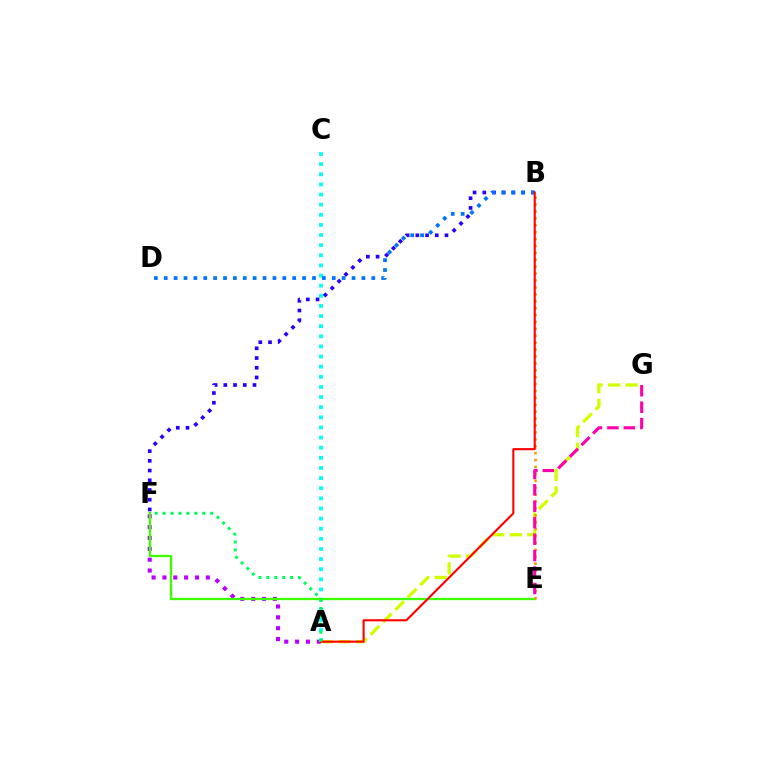{('A', 'F'): [{'color': '#b900ff', 'line_style': 'dotted', 'thickness': 2.95}, {'color': '#00ff5c', 'line_style': 'dotted', 'thickness': 2.16}], ('A', 'C'): [{'color': '#00fff6', 'line_style': 'dotted', 'thickness': 2.75}], ('E', 'F'): [{'color': '#3dff00', 'line_style': 'solid', 'thickness': 1.65}], ('B', 'F'): [{'color': '#2500ff', 'line_style': 'dotted', 'thickness': 2.64}], ('B', 'D'): [{'color': '#0074ff', 'line_style': 'dotted', 'thickness': 2.69}], ('A', 'G'): [{'color': '#d1ff00', 'line_style': 'dashed', 'thickness': 2.38}], ('B', 'E'): [{'color': '#ff9400', 'line_style': 'dotted', 'thickness': 1.88}], ('E', 'G'): [{'color': '#ff00ac', 'line_style': 'dashed', 'thickness': 2.23}], ('A', 'B'): [{'color': '#ff0000', 'line_style': 'solid', 'thickness': 1.52}]}